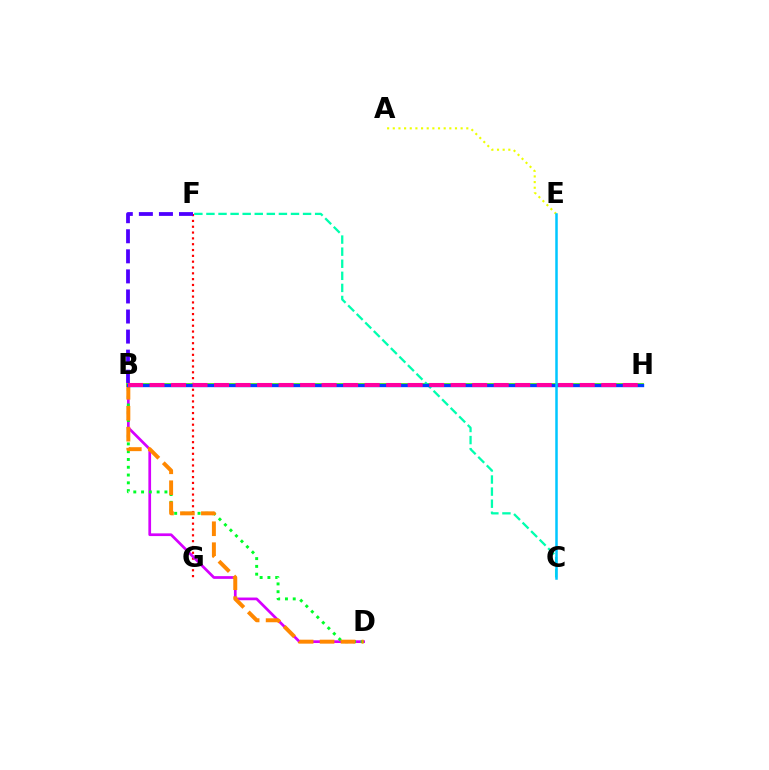{('F', 'G'): [{'color': '#ff0000', 'line_style': 'dotted', 'thickness': 1.58}], ('B', 'F'): [{'color': '#4f00ff', 'line_style': 'dashed', 'thickness': 2.73}], ('B', 'H'): [{'color': '#66ff00', 'line_style': 'solid', 'thickness': 2.81}, {'color': '#003fff', 'line_style': 'solid', 'thickness': 2.42}, {'color': '#ff00a0', 'line_style': 'dashed', 'thickness': 2.92}], ('C', 'F'): [{'color': '#00ffaf', 'line_style': 'dashed', 'thickness': 1.64}], ('B', 'D'): [{'color': '#d600ff', 'line_style': 'solid', 'thickness': 1.95}, {'color': '#00ff27', 'line_style': 'dotted', 'thickness': 2.12}, {'color': '#ff8800', 'line_style': 'dashed', 'thickness': 2.85}], ('A', 'E'): [{'color': '#eeff00', 'line_style': 'dotted', 'thickness': 1.54}], ('C', 'E'): [{'color': '#00c7ff', 'line_style': 'solid', 'thickness': 1.8}]}